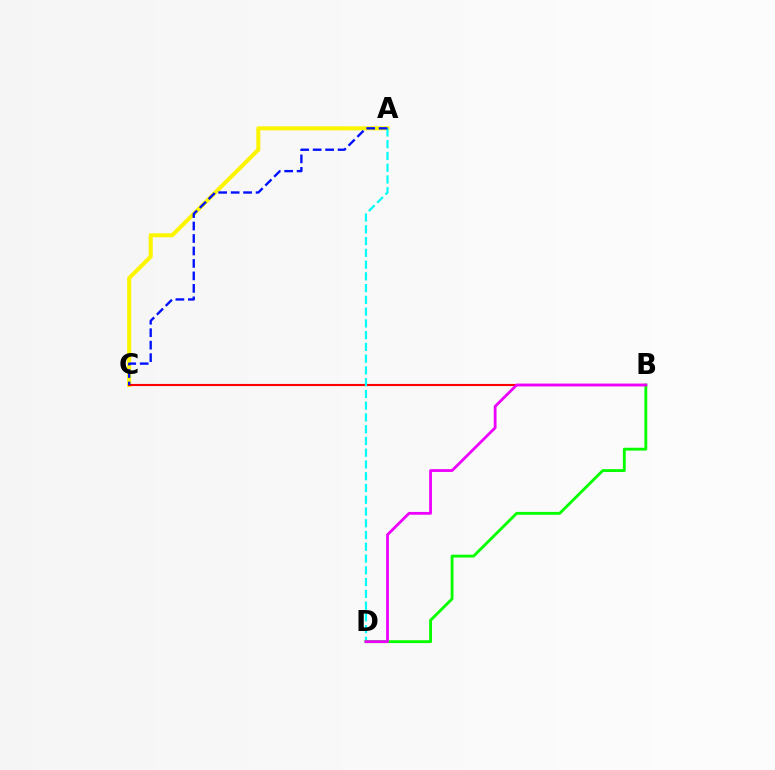{('A', 'C'): [{'color': '#fcf500', 'line_style': 'solid', 'thickness': 2.91}, {'color': '#0010ff', 'line_style': 'dashed', 'thickness': 1.69}], ('B', 'C'): [{'color': '#ff0000', 'line_style': 'solid', 'thickness': 1.53}], ('A', 'D'): [{'color': '#00fff6', 'line_style': 'dashed', 'thickness': 1.6}], ('B', 'D'): [{'color': '#08ff00', 'line_style': 'solid', 'thickness': 2.06}, {'color': '#ee00ff', 'line_style': 'solid', 'thickness': 2.01}]}